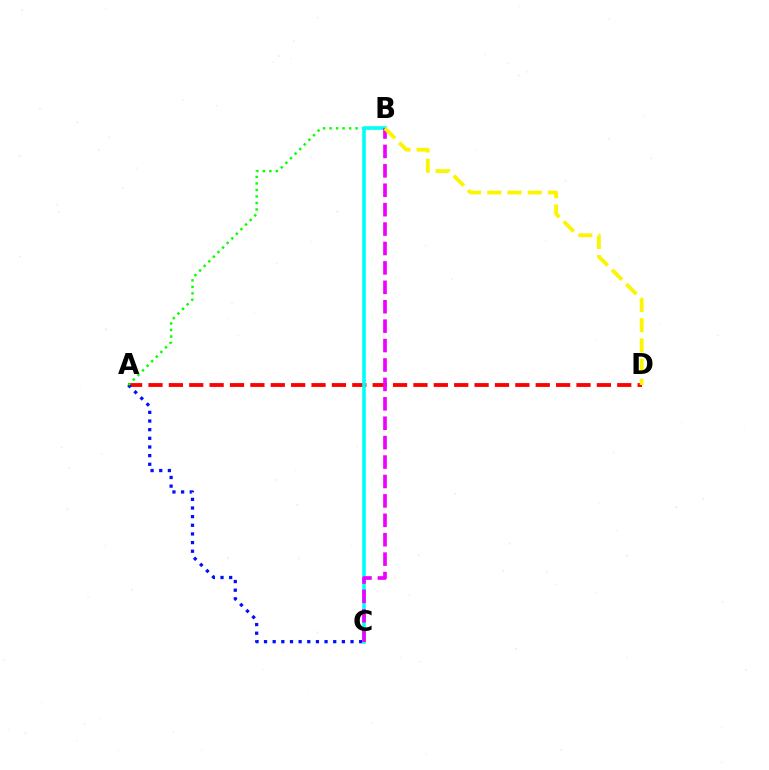{('A', 'D'): [{'color': '#ff0000', 'line_style': 'dashed', 'thickness': 2.77}], ('A', 'C'): [{'color': '#0010ff', 'line_style': 'dotted', 'thickness': 2.35}], ('A', 'B'): [{'color': '#08ff00', 'line_style': 'dotted', 'thickness': 1.77}], ('B', 'C'): [{'color': '#00fff6', 'line_style': 'solid', 'thickness': 2.59}, {'color': '#ee00ff', 'line_style': 'dashed', 'thickness': 2.64}], ('B', 'D'): [{'color': '#fcf500', 'line_style': 'dashed', 'thickness': 2.74}]}